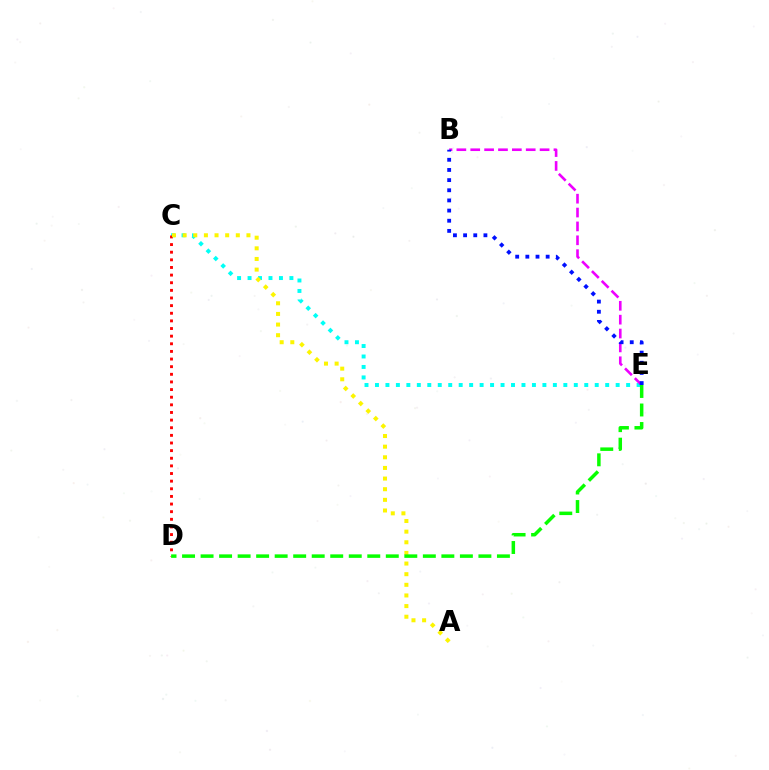{('C', 'E'): [{'color': '#00fff6', 'line_style': 'dotted', 'thickness': 2.84}], ('B', 'E'): [{'color': '#ee00ff', 'line_style': 'dashed', 'thickness': 1.88}, {'color': '#0010ff', 'line_style': 'dotted', 'thickness': 2.76}], ('C', 'D'): [{'color': '#ff0000', 'line_style': 'dotted', 'thickness': 2.07}], ('A', 'C'): [{'color': '#fcf500', 'line_style': 'dotted', 'thickness': 2.89}], ('D', 'E'): [{'color': '#08ff00', 'line_style': 'dashed', 'thickness': 2.52}]}